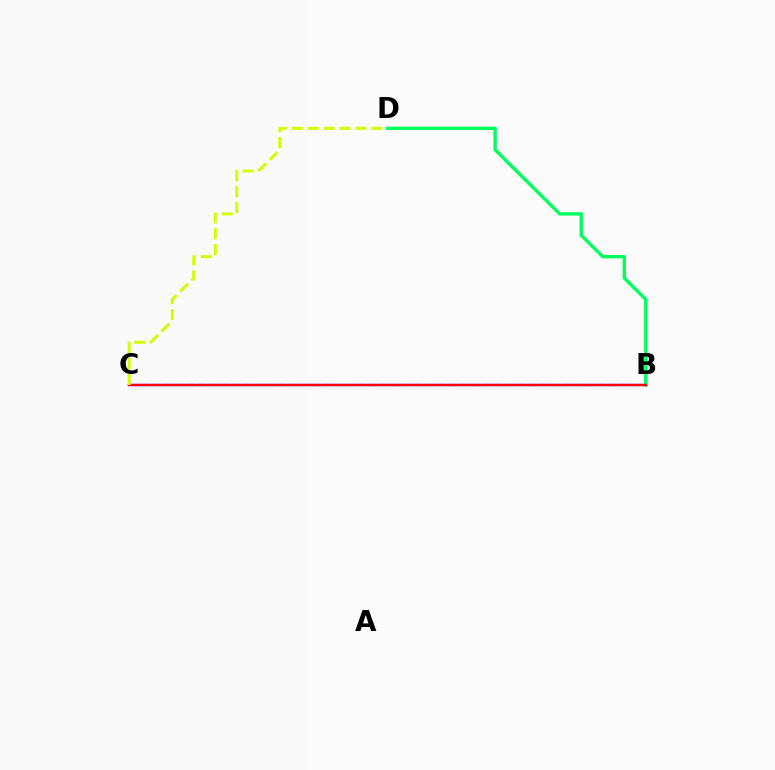{('B', 'C'): [{'color': '#0074ff', 'line_style': 'dashed', 'thickness': 1.55}, {'color': '#b900ff', 'line_style': 'solid', 'thickness': 1.71}, {'color': '#ff0000', 'line_style': 'solid', 'thickness': 1.59}], ('B', 'D'): [{'color': '#00ff5c', 'line_style': 'solid', 'thickness': 2.43}], ('C', 'D'): [{'color': '#d1ff00', 'line_style': 'dashed', 'thickness': 2.16}]}